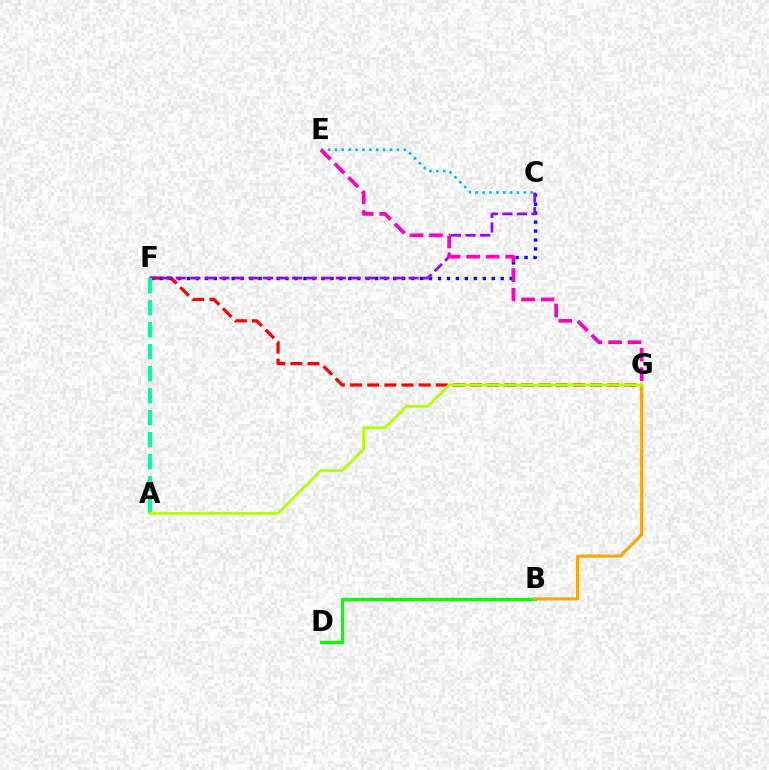{('C', 'E'): [{'color': '#00b5ff', 'line_style': 'dotted', 'thickness': 1.87}], ('F', 'G'): [{'color': '#ff0000', 'line_style': 'dashed', 'thickness': 2.33}], ('C', 'F'): [{'color': '#0010ff', 'line_style': 'dotted', 'thickness': 2.44}, {'color': '#9b00ff', 'line_style': 'dashed', 'thickness': 1.98}], ('B', 'D'): [{'color': '#08ff00', 'line_style': 'solid', 'thickness': 2.4}], ('B', 'G'): [{'color': '#ffa500', 'line_style': 'solid', 'thickness': 2.22}], ('A', 'F'): [{'color': '#00ff9d', 'line_style': 'dashed', 'thickness': 2.99}], ('E', 'G'): [{'color': '#ff00bd', 'line_style': 'dashed', 'thickness': 2.65}], ('A', 'G'): [{'color': '#b3ff00', 'line_style': 'solid', 'thickness': 1.99}]}